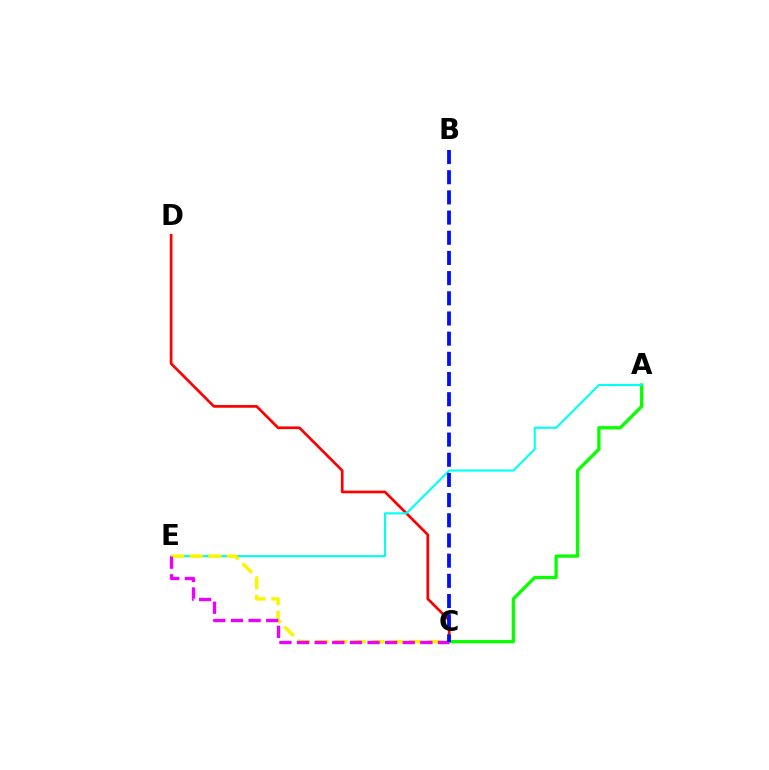{('C', 'D'): [{'color': '#ff0000', 'line_style': 'solid', 'thickness': 1.95}], ('A', 'C'): [{'color': '#08ff00', 'line_style': 'solid', 'thickness': 2.36}], ('A', 'E'): [{'color': '#00fff6', 'line_style': 'solid', 'thickness': 1.52}], ('C', 'E'): [{'color': '#fcf500', 'line_style': 'dashed', 'thickness': 2.53}, {'color': '#ee00ff', 'line_style': 'dashed', 'thickness': 2.39}], ('B', 'C'): [{'color': '#0010ff', 'line_style': 'dashed', 'thickness': 2.74}]}